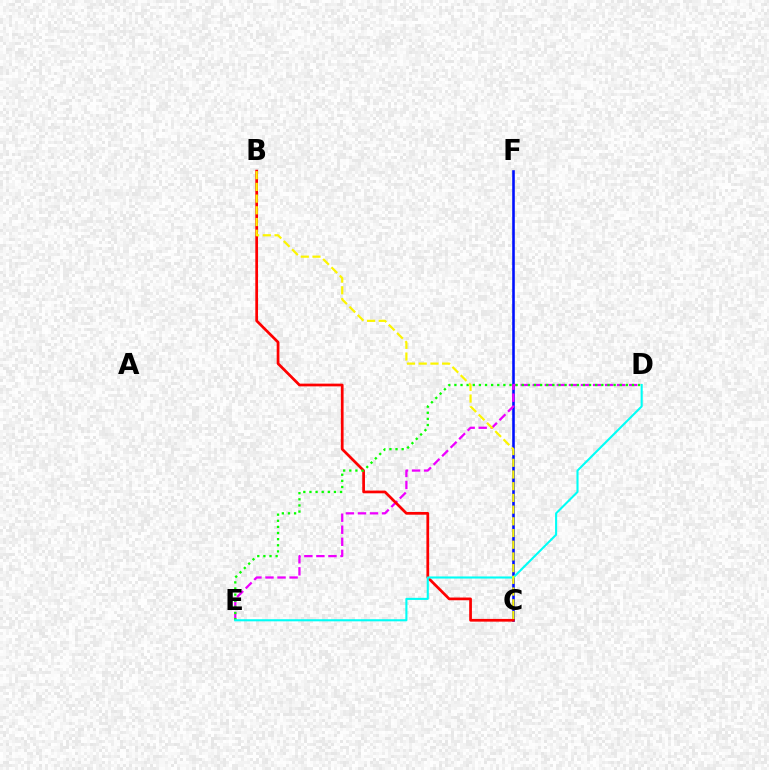{('C', 'F'): [{'color': '#0010ff', 'line_style': 'solid', 'thickness': 1.87}], ('D', 'E'): [{'color': '#ee00ff', 'line_style': 'dashed', 'thickness': 1.64}, {'color': '#08ff00', 'line_style': 'dotted', 'thickness': 1.66}, {'color': '#00fff6', 'line_style': 'solid', 'thickness': 1.51}], ('B', 'C'): [{'color': '#ff0000', 'line_style': 'solid', 'thickness': 1.96}, {'color': '#fcf500', 'line_style': 'dashed', 'thickness': 1.59}]}